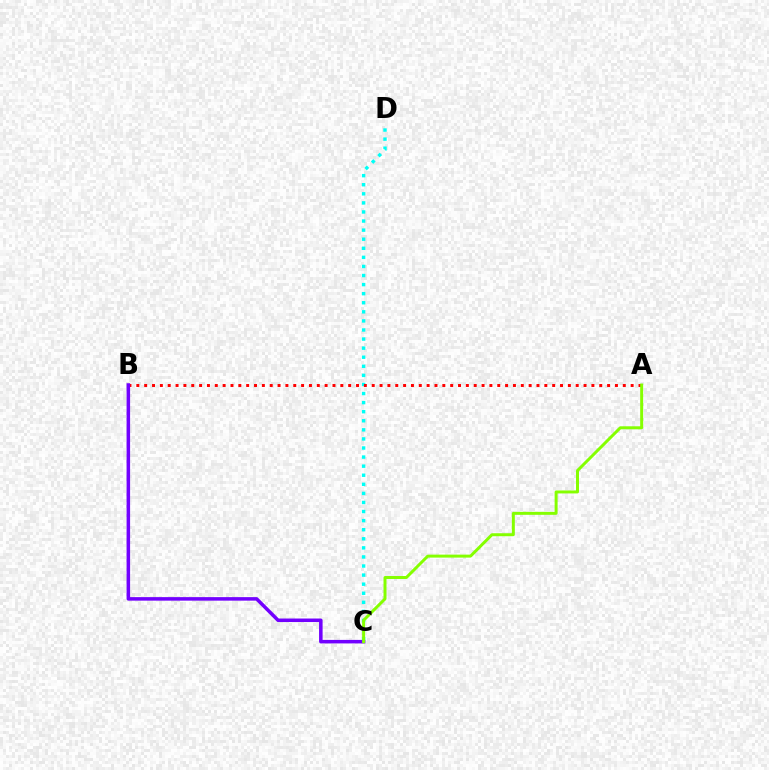{('C', 'D'): [{'color': '#00fff6', 'line_style': 'dotted', 'thickness': 2.47}], ('A', 'B'): [{'color': '#ff0000', 'line_style': 'dotted', 'thickness': 2.13}], ('B', 'C'): [{'color': '#7200ff', 'line_style': 'solid', 'thickness': 2.53}], ('A', 'C'): [{'color': '#84ff00', 'line_style': 'solid', 'thickness': 2.14}]}